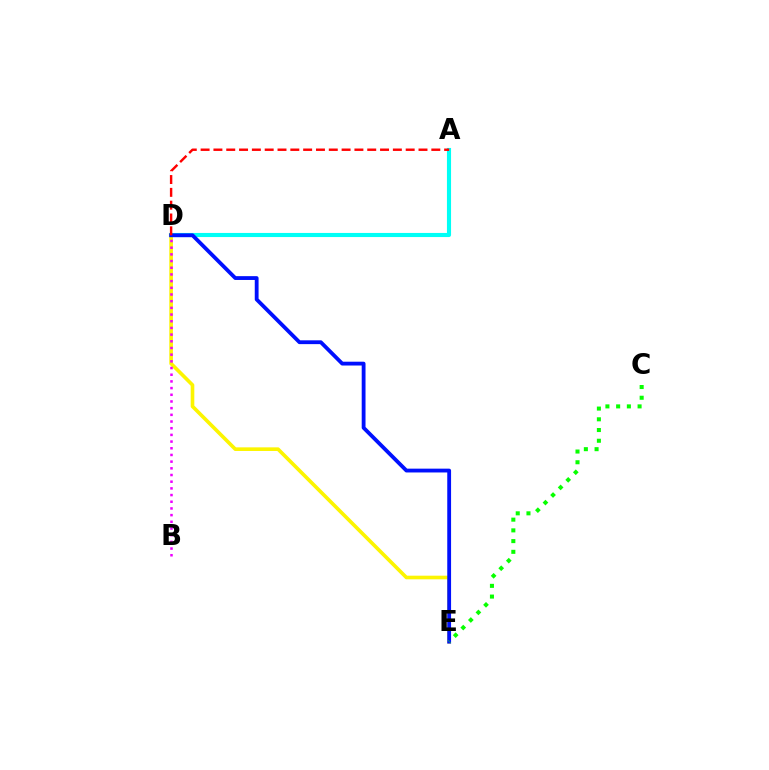{('A', 'D'): [{'color': '#00fff6', 'line_style': 'solid', 'thickness': 2.96}, {'color': '#ff0000', 'line_style': 'dashed', 'thickness': 1.74}], ('D', 'E'): [{'color': '#fcf500', 'line_style': 'solid', 'thickness': 2.62}, {'color': '#0010ff', 'line_style': 'solid', 'thickness': 2.75}], ('B', 'D'): [{'color': '#ee00ff', 'line_style': 'dotted', 'thickness': 1.82}], ('C', 'E'): [{'color': '#08ff00', 'line_style': 'dotted', 'thickness': 2.91}]}